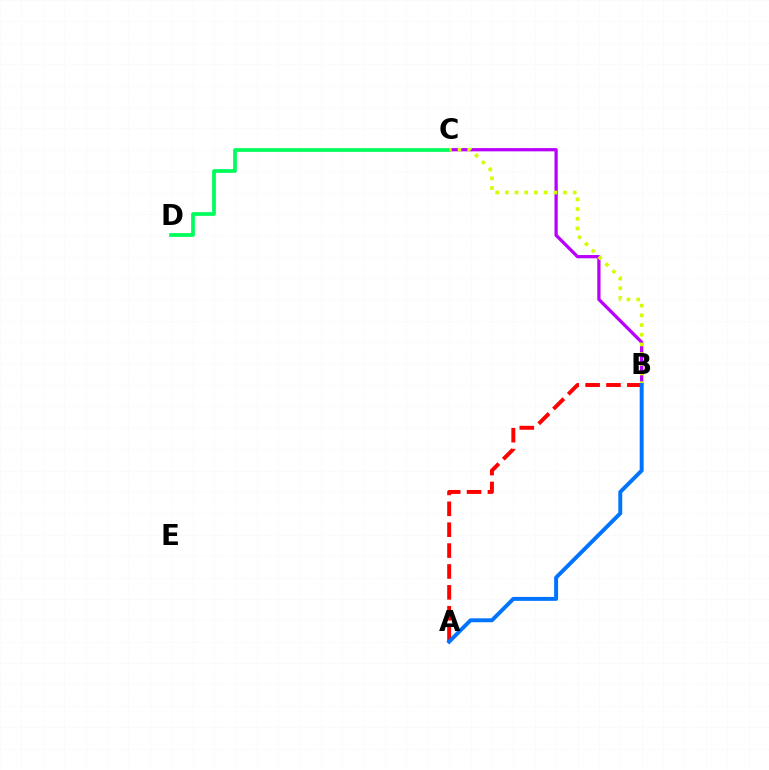{('B', 'C'): [{'color': '#b900ff', 'line_style': 'solid', 'thickness': 2.35}, {'color': '#d1ff00', 'line_style': 'dotted', 'thickness': 2.63}], ('C', 'D'): [{'color': '#00ff5c', 'line_style': 'solid', 'thickness': 2.69}], ('A', 'B'): [{'color': '#ff0000', 'line_style': 'dashed', 'thickness': 2.84}, {'color': '#0074ff', 'line_style': 'solid', 'thickness': 2.84}]}